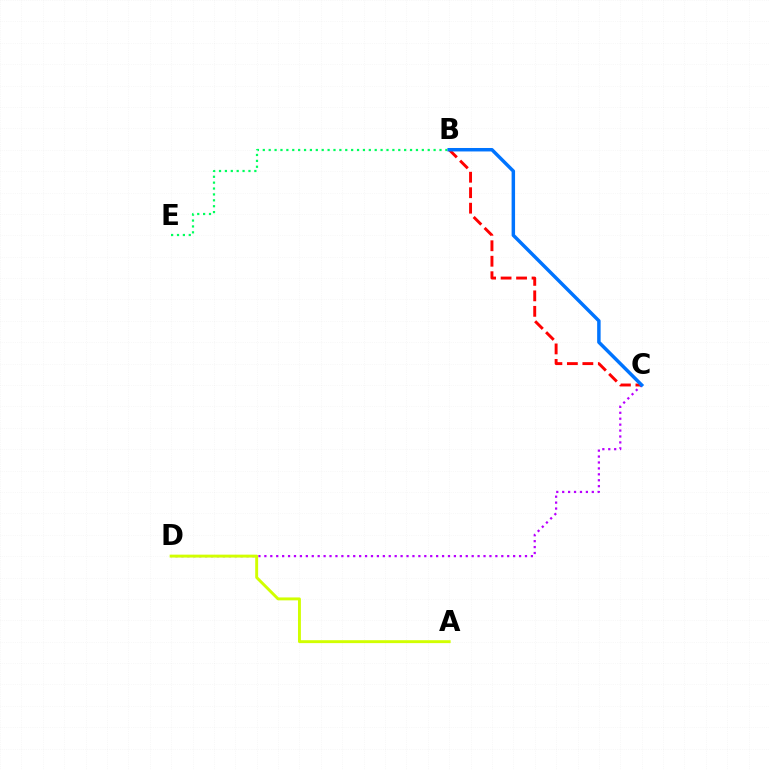{('C', 'D'): [{'color': '#b900ff', 'line_style': 'dotted', 'thickness': 1.61}], ('B', 'E'): [{'color': '#00ff5c', 'line_style': 'dotted', 'thickness': 1.6}], ('B', 'C'): [{'color': '#ff0000', 'line_style': 'dashed', 'thickness': 2.1}, {'color': '#0074ff', 'line_style': 'solid', 'thickness': 2.49}], ('A', 'D'): [{'color': '#d1ff00', 'line_style': 'solid', 'thickness': 2.1}]}